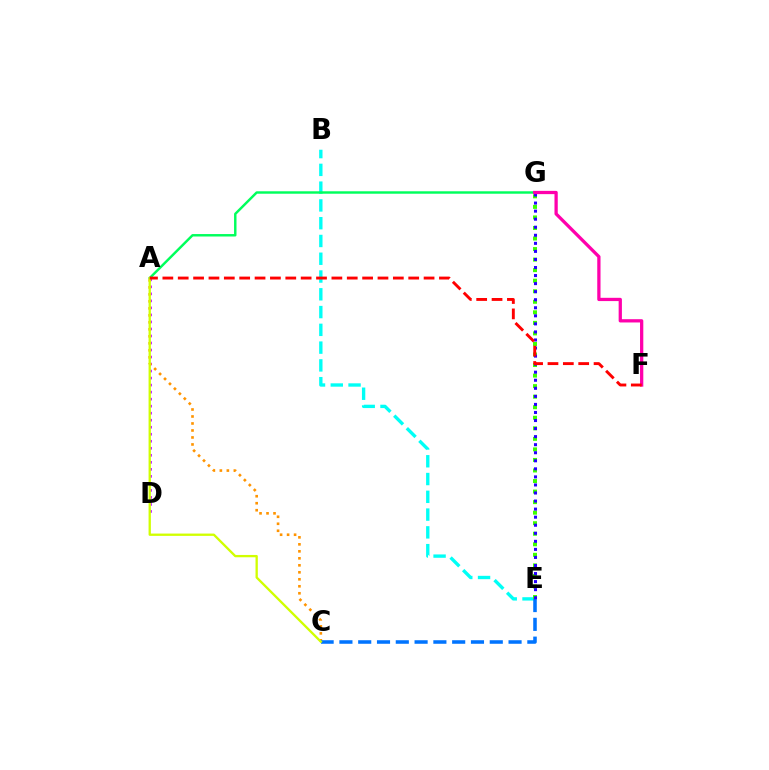{('B', 'E'): [{'color': '#00fff6', 'line_style': 'dashed', 'thickness': 2.41}], ('A', 'D'): [{'color': '#b900ff', 'line_style': 'dotted', 'thickness': 1.91}], ('E', 'G'): [{'color': '#3dff00', 'line_style': 'dotted', 'thickness': 2.86}, {'color': '#2500ff', 'line_style': 'dotted', 'thickness': 2.19}], ('A', 'C'): [{'color': '#ff9400', 'line_style': 'dotted', 'thickness': 1.9}, {'color': '#d1ff00', 'line_style': 'solid', 'thickness': 1.67}], ('C', 'E'): [{'color': '#0074ff', 'line_style': 'dashed', 'thickness': 2.55}], ('A', 'G'): [{'color': '#00ff5c', 'line_style': 'solid', 'thickness': 1.76}], ('F', 'G'): [{'color': '#ff00ac', 'line_style': 'solid', 'thickness': 2.35}], ('A', 'F'): [{'color': '#ff0000', 'line_style': 'dashed', 'thickness': 2.09}]}